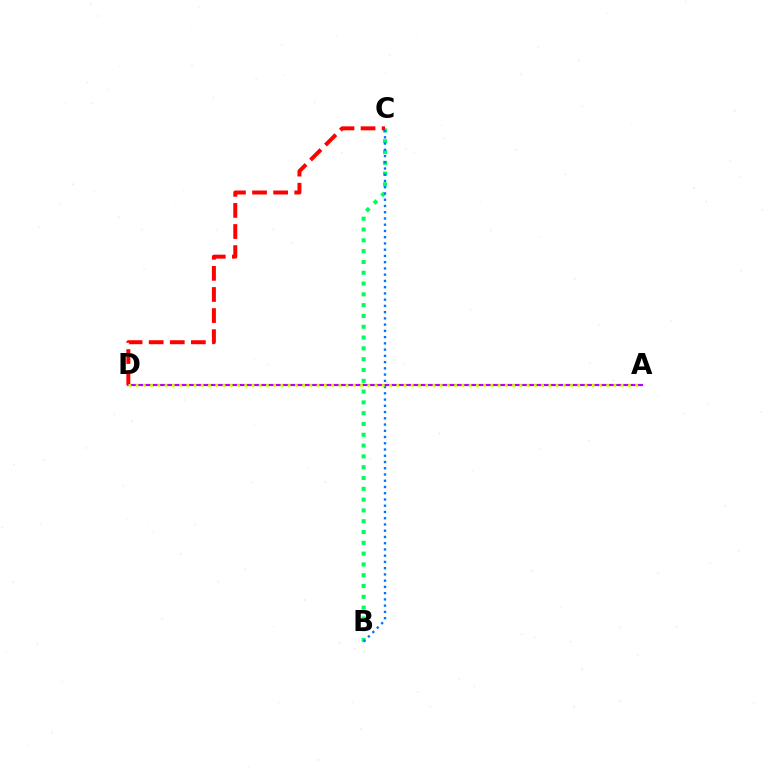{('B', 'C'): [{'color': '#00ff5c', 'line_style': 'dotted', 'thickness': 2.94}, {'color': '#0074ff', 'line_style': 'dotted', 'thickness': 1.7}], ('C', 'D'): [{'color': '#ff0000', 'line_style': 'dashed', 'thickness': 2.87}], ('A', 'D'): [{'color': '#b900ff', 'line_style': 'solid', 'thickness': 1.55}, {'color': '#d1ff00', 'line_style': 'dotted', 'thickness': 1.97}]}